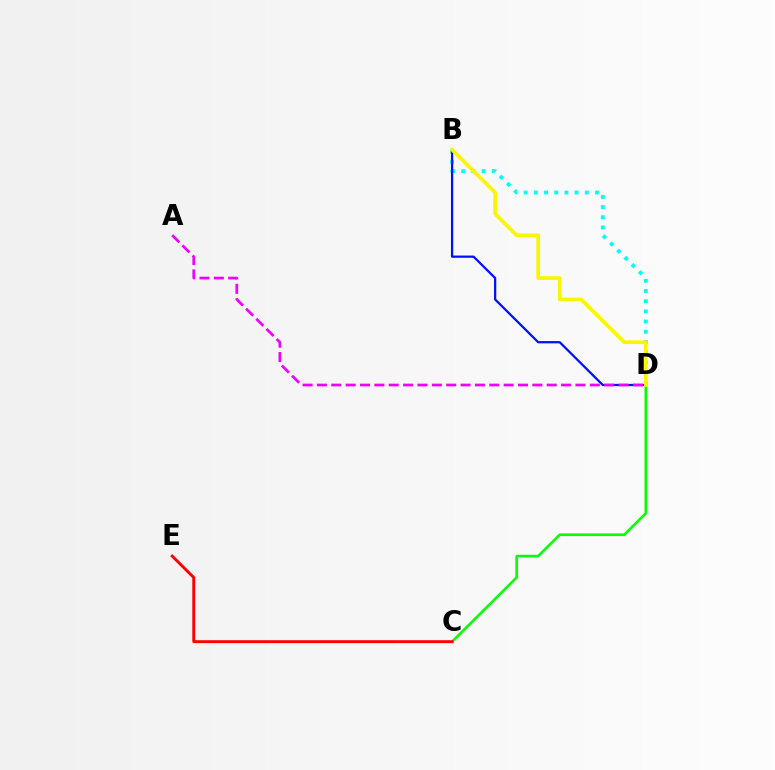{('C', 'D'): [{'color': '#08ff00', 'line_style': 'solid', 'thickness': 1.9}], ('B', 'D'): [{'color': '#00fff6', 'line_style': 'dotted', 'thickness': 2.77}, {'color': '#0010ff', 'line_style': 'solid', 'thickness': 1.61}, {'color': '#fcf500', 'line_style': 'solid', 'thickness': 2.64}], ('A', 'D'): [{'color': '#ee00ff', 'line_style': 'dashed', 'thickness': 1.95}], ('C', 'E'): [{'color': '#ff0000', 'line_style': 'solid', 'thickness': 2.1}]}